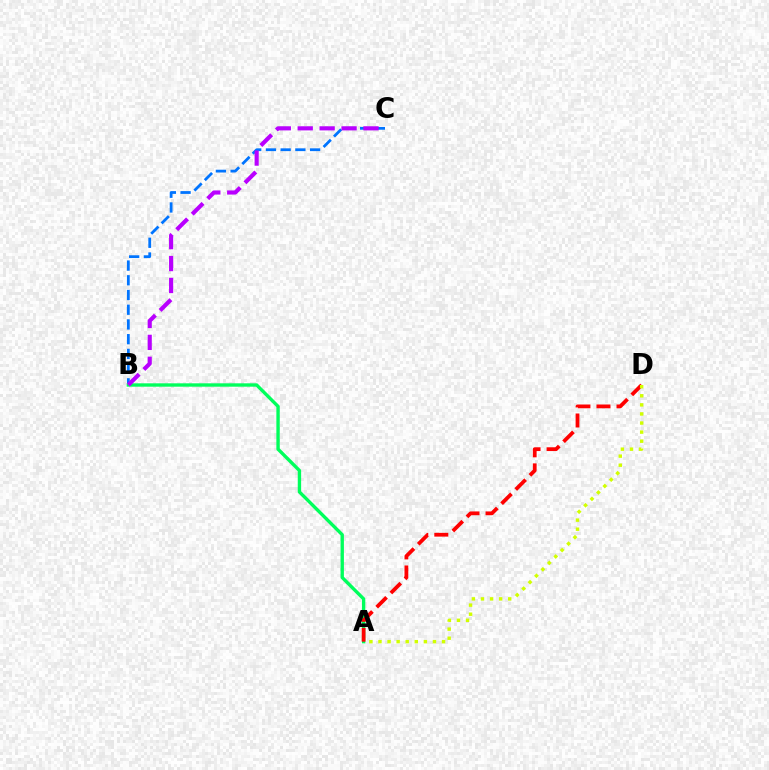{('B', 'C'): [{'color': '#0074ff', 'line_style': 'dashed', 'thickness': 2.0}, {'color': '#b900ff', 'line_style': 'dashed', 'thickness': 2.98}], ('A', 'B'): [{'color': '#00ff5c', 'line_style': 'solid', 'thickness': 2.43}], ('A', 'D'): [{'color': '#ff0000', 'line_style': 'dashed', 'thickness': 2.72}, {'color': '#d1ff00', 'line_style': 'dotted', 'thickness': 2.47}]}